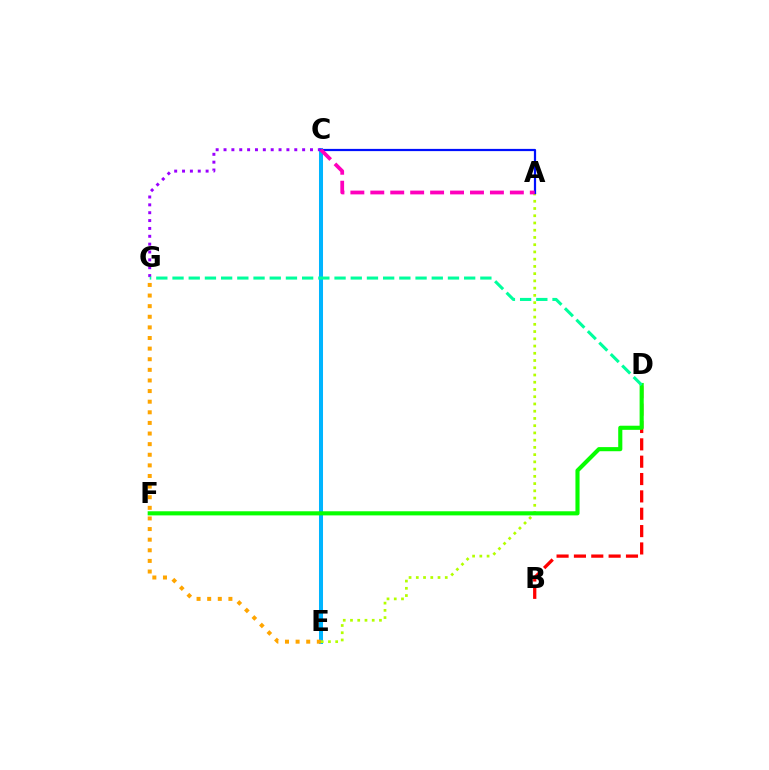{('C', 'E'): [{'color': '#00b5ff', 'line_style': 'solid', 'thickness': 2.9}], ('A', 'E'): [{'color': '#b3ff00', 'line_style': 'dotted', 'thickness': 1.97}], ('A', 'C'): [{'color': '#0010ff', 'line_style': 'solid', 'thickness': 1.6}, {'color': '#ff00bd', 'line_style': 'dashed', 'thickness': 2.71}], ('E', 'G'): [{'color': '#ffa500', 'line_style': 'dotted', 'thickness': 2.88}], ('B', 'D'): [{'color': '#ff0000', 'line_style': 'dashed', 'thickness': 2.36}], ('D', 'F'): [{'color': '#08ff00', 'line_style': 'solid', 'thickness': 2.96}], ('C', 'G'): [{'color': '#9b00ff', 'line_style': 'dotted', 'thickness': 2.14}], ('D', 'G'): [{'color': '#00ff9d', 'line_style': 'dashed', 'thickness': 2.2}]}